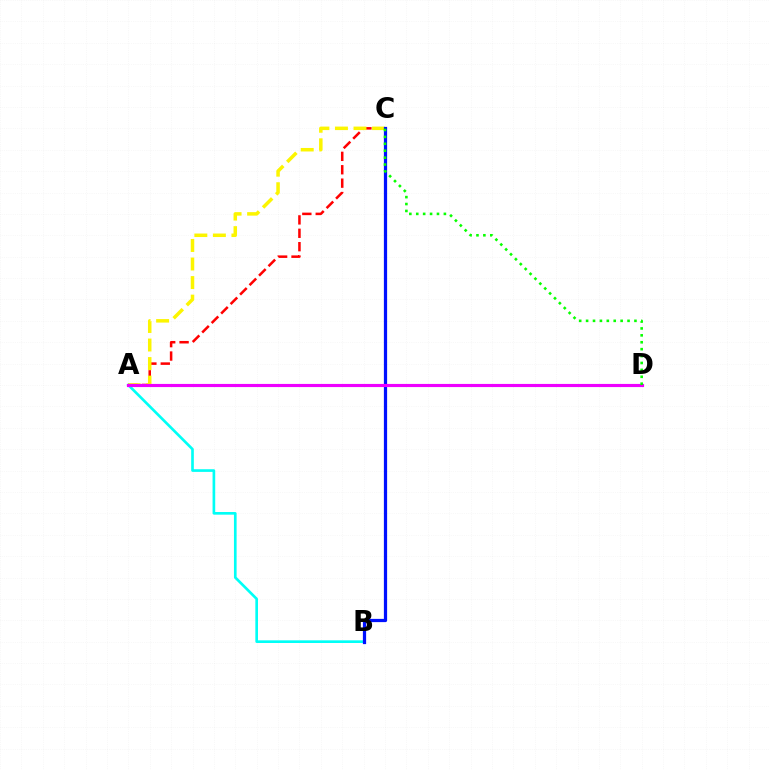{('A', 'B'): [{'color': '#00fff6', 'line_style': 'solid', 'thickness': 1.92}], ('A', 'C'): [{'color': '#ff0000', 'line_style': 'dashed', 'thickness': 1.82}, {'color': '#fcf500', 'line_style': 'dashed', 'thickness': 2.52}], ('B', 'C'): [{'color': '#0010ff', 'line_style': 'solid', 'thickness': 2.32}], ('A', 'D'): [{'color': '#ee00ff', 'line_style': 'solid', 'thickness': 2.26}], ('C', 'D'): [{'color': '#08ff00', 'line_style': 'dotted', 'thickness': 1.88}]}